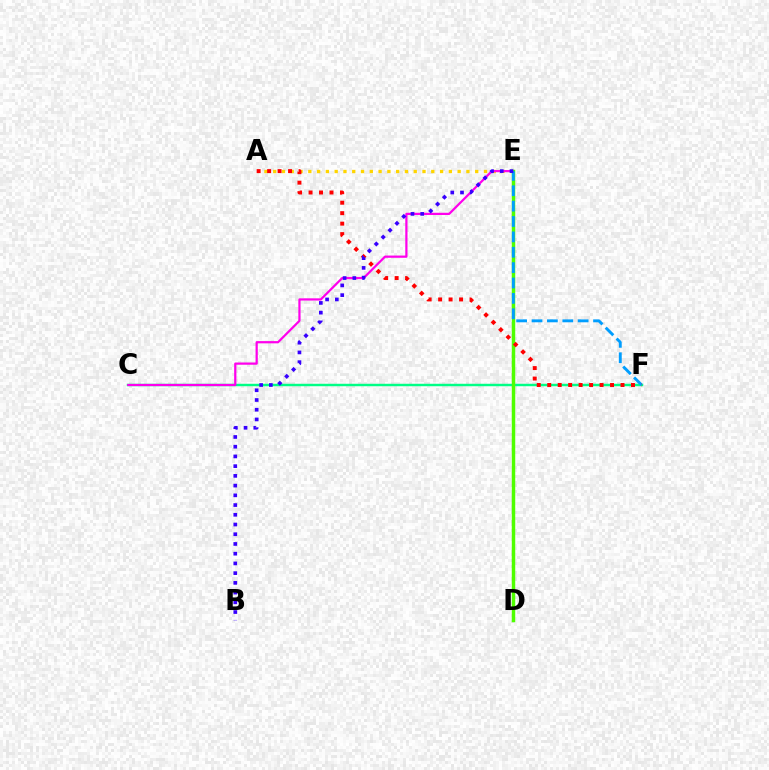{('C', 'F'): [{'color': '#00ff86', 'line_style': 'solid', 'thickness': 1.77}], ('A', 'E'): [{'color': '#ffd500', 'line_style': 'dotted', 'thickness': 2.39}], ('C', 'E'): [{'color': '#ff00ed', 'line_style': 'solid', 'thickness': 1.61}], ('D', 'E'): [{'color': '#4fff00', 'line_style': 'solid', 'thickness': 2.49}], ('E', 'F'): [{'color': '#009eff', 'line_style': 'dashed', 'thickness': 2.09}], ('A', 'F'): [{'color': '#ff0000', 'line_style': 'dotted', 'thickness': 2.84}], ('B', 'E'): [{'color': '#3700ff', 'line_style': 'dotted', 'thickness': 2.64}]}